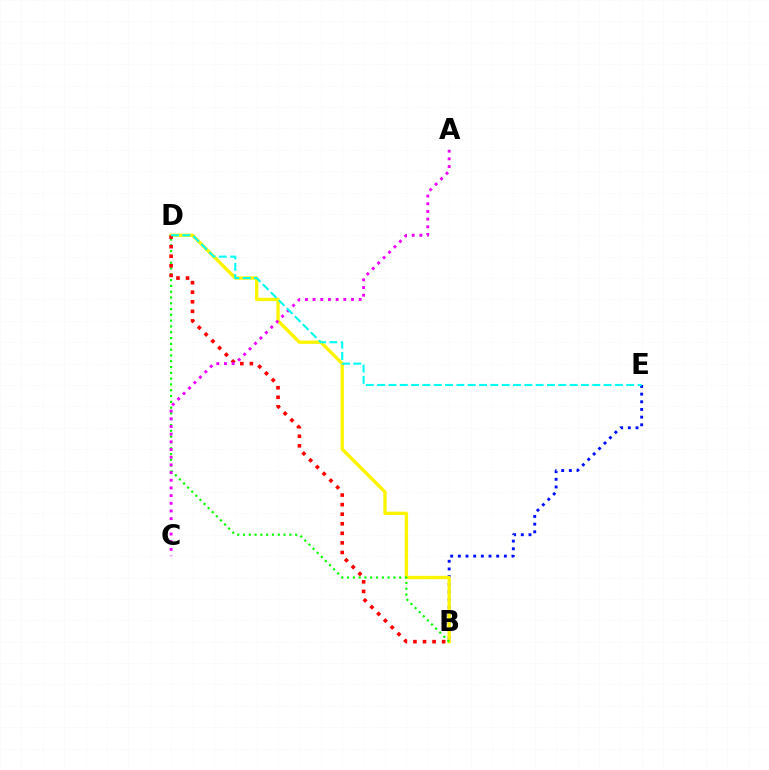{('B', 'E'): [{'color': '#0010ff', 'line_style': 'dotted', 'thickness': 2.08}], ('B', 'D'): [{'color': '#fcf500', 'line_style': 'solid', 'thickness': 2.4}, {'color': '#08ff00', 'line_style': 'dotted', 'thickness': 1.58}, {'color': '#ff0000', 'line_style': 'dotted', 'thickness': 2.6}], ('A', 'C'): [{'color': '#ee00ff', 'line_style': 'dotted', 'thickness': 2.09}], ('D', 'E'): [{'color': '#00fff6', 'line_style': 'dashed', 'thickness': 1.54}]}